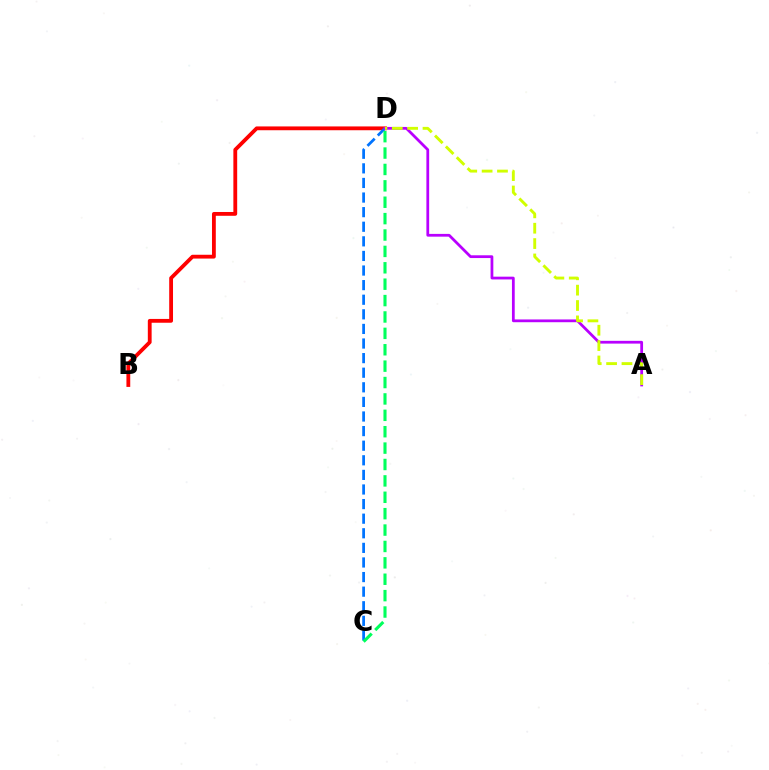{('B', 'D'): [{'color': '#ff0000', 'line_style': 'solid', 'thickness': 2.74}], ('C', 'D'): [{'color': '#0074ff', 'line_style': 'dashed', 'thickness': 1.98}, {'color': '#00ff5c', 'line_style': 'dashed', 'thickness': 2.23}], ('A', 'D'): [{'color': '#b900ff', 'line_style': 'solid', 'thickness': 1.99}, {'color': '#d1ff00', 'line_style': 'dashed', 'thickness': 2.09}]}